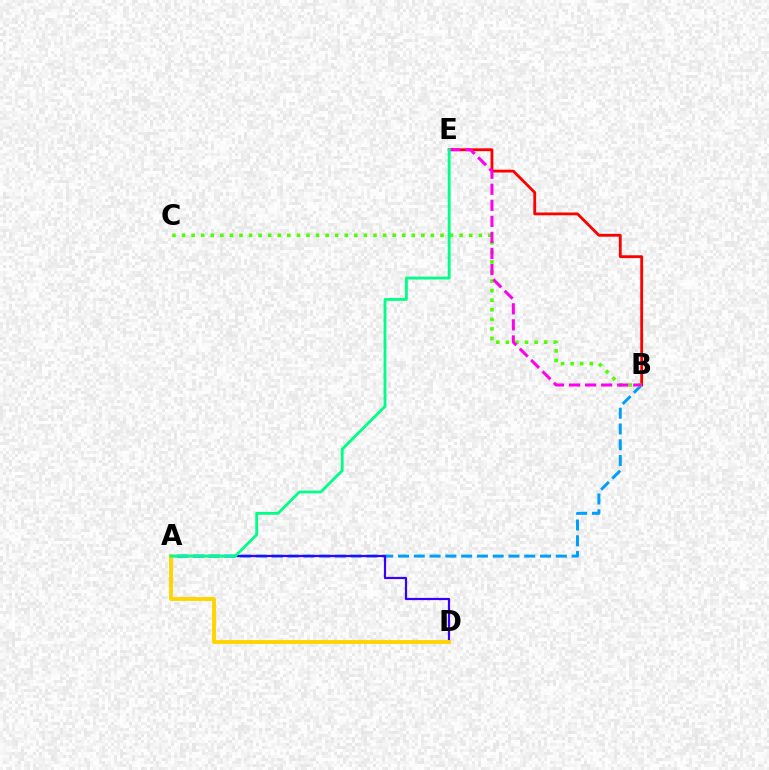{('B', 'E'): [{'color': '#ff0000', 'line_style': 'solid', 'thickness': 2.03}, {'color': '#ff00ed', 'line_style': 'dashed', 'thickness': 2.18}], ('A', 'B'): [{'color': '#009eff', 'line_style': 'dashed', 'thickness': 2.14}], ('B', 'C'): [{'color': '#4fff00', 'line_style': 'dotted', 'thickness': 2.6}], ('A', 'D'): [{'color': '#3700ff', 'line_style': 'solid', 'thickness': 1.6}, {'color': '#ffd500', 'line_style': 'solid', 'thickness': 2.79}], ('A', 'E'): [{'color': '#00ff86', 'line_style': 'solid', 'thickness': 2.04}]}